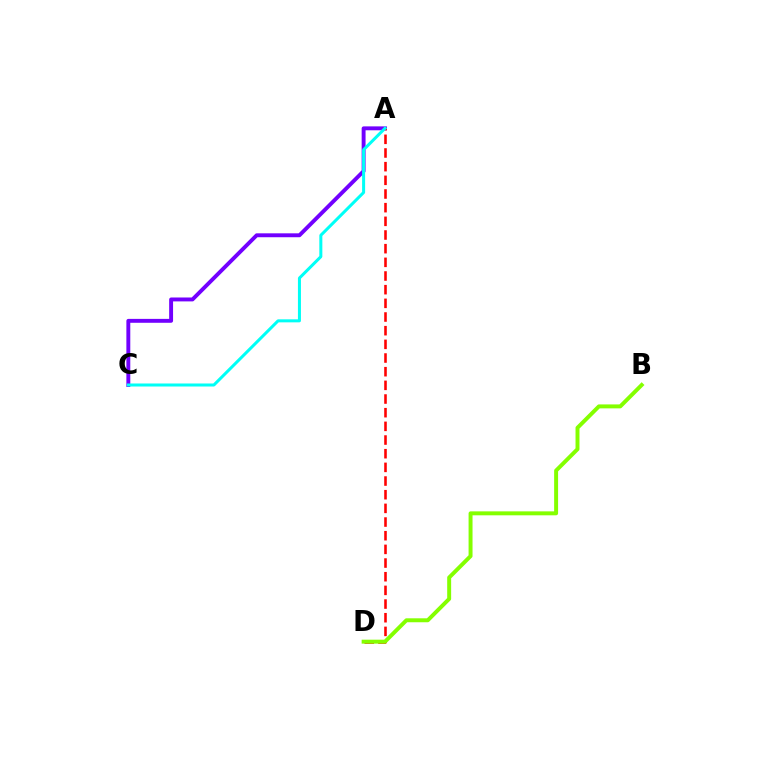{('A', 'C'): [{'color': '#7200ff', 'line_style': 'solid', 'thickness': 2.81}, {'color': '#00fff6', 'line_style': 'solid', 'thickness': 2.18}], ('A', 'D'): [{'color': '#ff0000', 'line_style': 'dashed', 'thickness': 1.86}], ('B', 'D'): [{'color': '#84ff00', 'line_style': 'solid', 'thickness': 2.84}]}